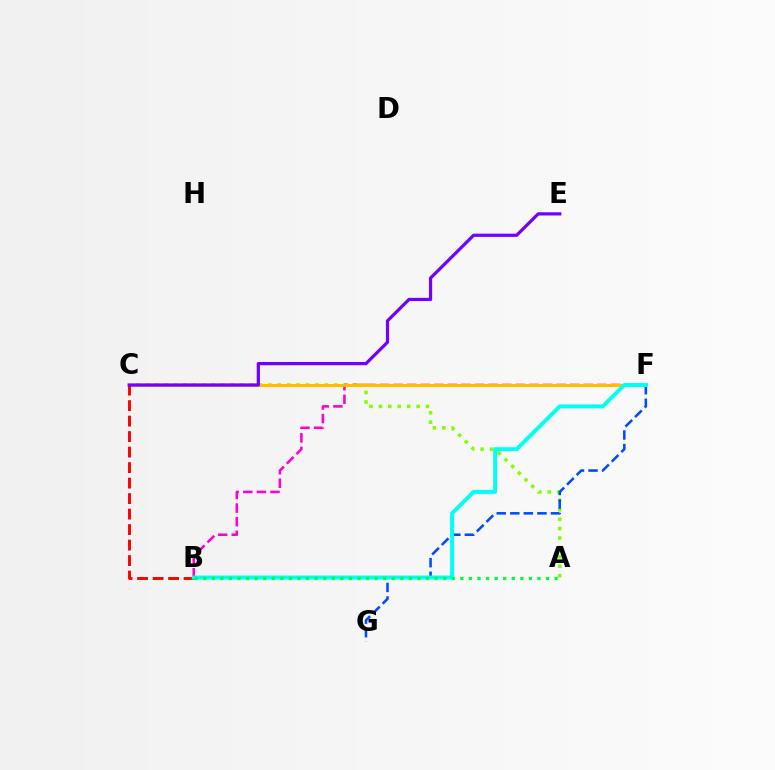{('A', 'C'): [{'color': '#84ff00', 'line_style': 'dotted', 'thickness': 2.56}], ('F', 'G'): [{'color': '#004bff', 'line_style': 'dashed', 'thickness': 1.84}], ('B', 'F'): [{'color': '#ff00cf', 'line_style': 'dashed', 'thickness': 1.85}, {'color': '#00fff6', 'line_style': 'solid', 'thickness': 2.83}], ('C', 'F'): [{'color': '#ffbd00', 'line_style': 'solid', 'thickness': 2.21}], ('B', 'C'): [{'color': '#ff0000', 'line_style': 'dashed', 'thickness': 2.11}], ('C', 'E'): [{'color': '#7200ff', 'line_style': 'solid', 'thickness': 2.31}], ('A', 'B'): [{'color': '#00ff39', 'line_style': 'dotted', 'thickness': 2.33}]}